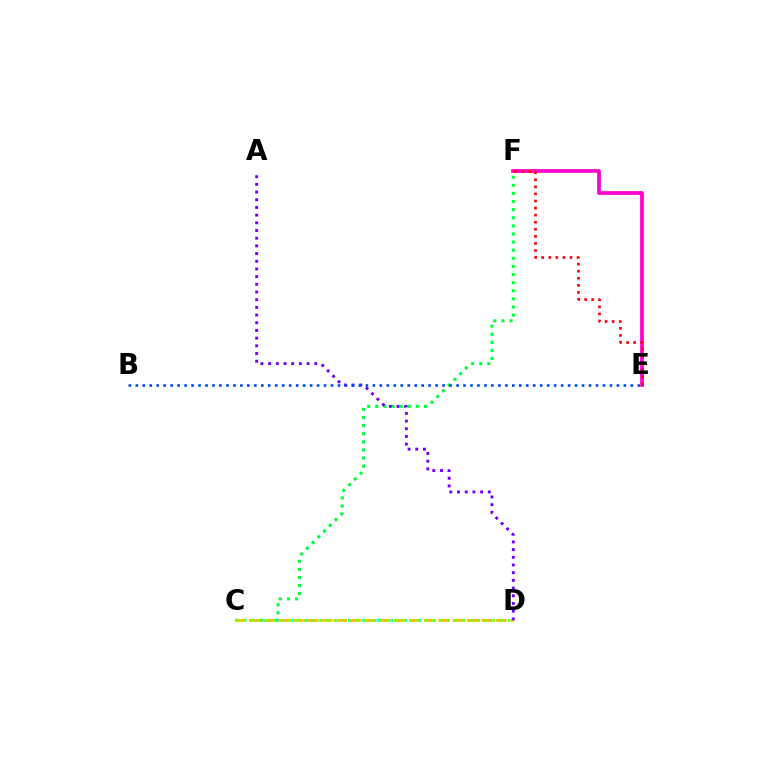{('C', 'F'): [{'color': '#00ff39', 'line_style': 'dotted', 'thickness': 2.2}], ('C', 'D'): [{'color': '#00fff6', 'line_style': 'dotted', 'thickness': 1.92}, {'color': '#ffbd00', 'line_style': 'dashed', 'thickness': 1.97}, {'color': '#84ff00', 'line_style': 'dotted', 'thickness': 2.05}], ('E', 'F'): [{'color': '#ff00cf', 'line_style': 'solid', 'thickness': 2.69}, {'color': '#ff0000', 'line_style': 'dotted', 'thickness': 1.92}], ('A', 'D'): [{'color': '#7200ff', 'line_style': 'dotted', 'thickness': 2.09}], ('B', 'E'): [{'color': '#004bff', 'line_style': 'dotted', 'thickness': 1.89}]}